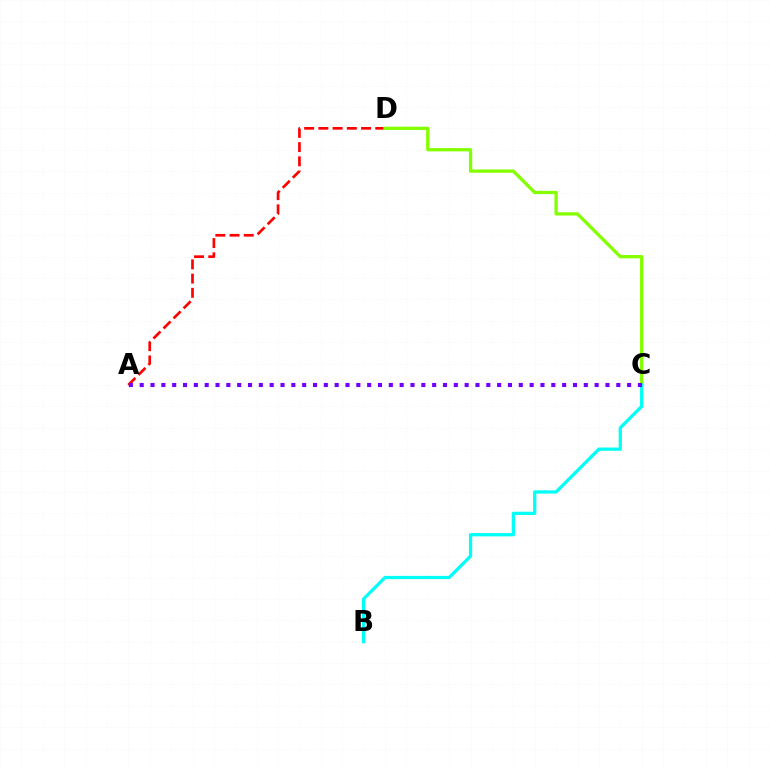{('A', 'D'): [{'color': '#ff0000', 'line_style': 'dashed', 'thickness': 1.93}], ('C', 'D'): [{'color': '#84ff00', 'line_style': 'solid', 'thickness': 2.37}], ('B', 'C'): [{'color': '#00fff6', 'line_style': 'solid', 'thickness': 2.34}], ('A', 'C'): [{'color': '#7200ff', 'line_style': 'dotted', 'thickness': 2.94}]}